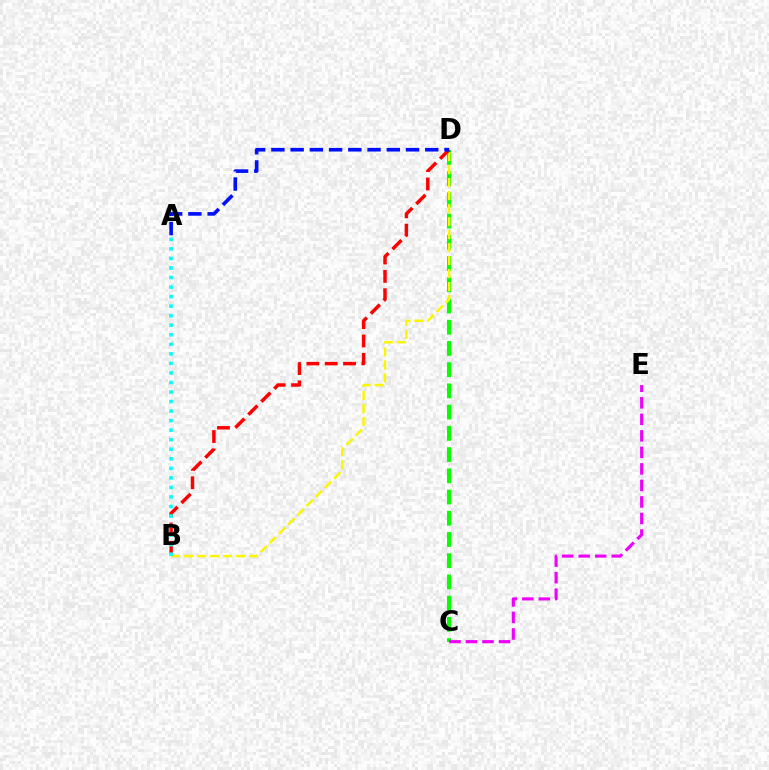{('C', 'D'): [{'color': '#08ff00', 'line_style': 'dashed', 'thickness': 2.88}], ('B', 'D'): [{'color': '#fcf500', 'line_style': 'dashed', 'thickness': 1.77}, {'color': '#ff0000', 'line_style': 'dashed', 'thickness': 2.49}], ('A', 'D'): [{'color': '#0010ff', 'line_style': 'dashed', 'thickness': 2.61}], ('C', 'E'): [{'color': '#ee00ff', 'line_style': 'dashed', 'thickness': 2.24}], ('A', 'B'): [{'color': '#00fff6', 'line_style': 'dotted', 'thickness': 2.59}]}